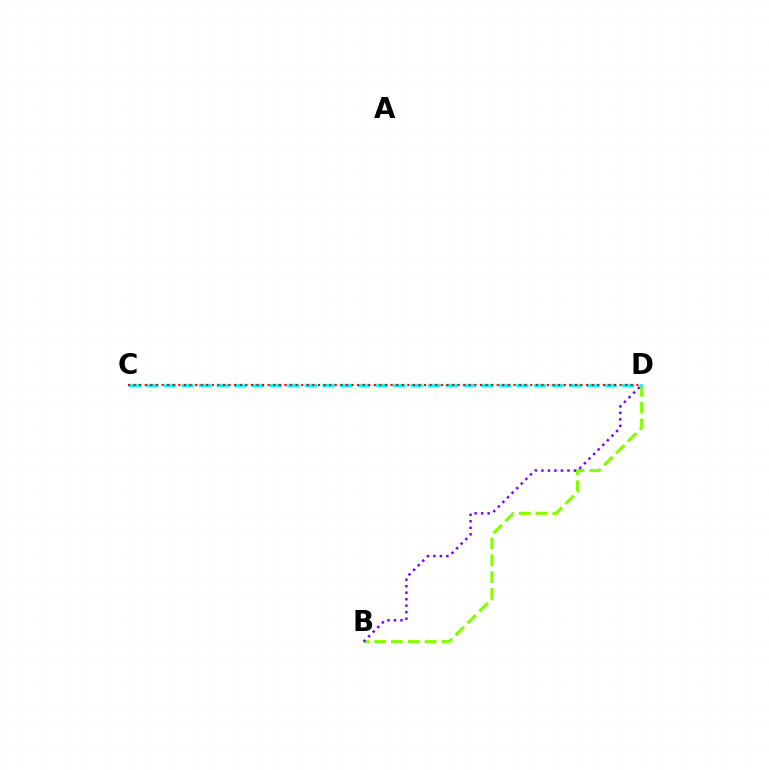{('B', 'D'): [{'color': '#84ff00', 'line_style': 'dashed', 'thickness': 2.28}, {'color': '#7200ff', 'line_style': 'dotted', 'thickness': 1.77}], ('C', 'D'): [{'color': '#00fff6', 'line_style': 'dashed', 'thickness': 2.39}, {'color': '#ff0000', 'line_style': 'dotted', 'thickness': 1.52}]}